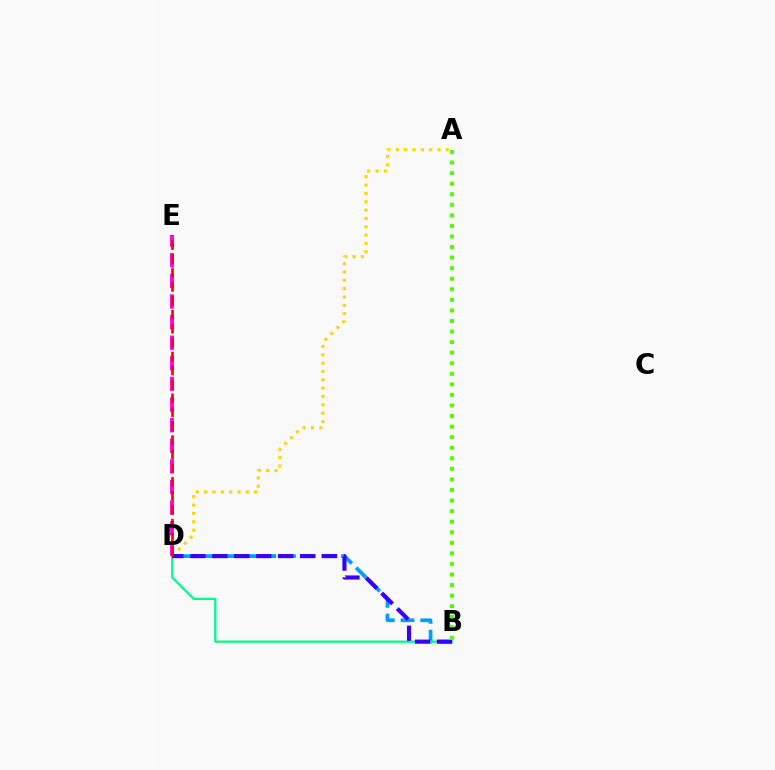{('A', 'D'): [{'color': '#ffd500', 'line_style': 'dotted', 'thickness': 2.27}], ('B', 'D'): [{'color': '#009eff', 'line_style': 'dashed', 'thickness': 2.68}, {'color': '#00ff86', 'line_style': 'solid', 'thickness': 1.63}, {'color': '#3700ff', 'line_style': 'dashed', 'thickness': 2.98}], ('D', 'E'): [{'color': '#ff00ed', 'line_style': 'dashed', 'thickness': 2.8}, {'color': '#ff0000', 'line_style': 'dashed', 'thickness': 1.89}], ('A', 'B'): [{'color': '#4fff00', 'line_style': 'dotted', 'thickness': 2.87}]}